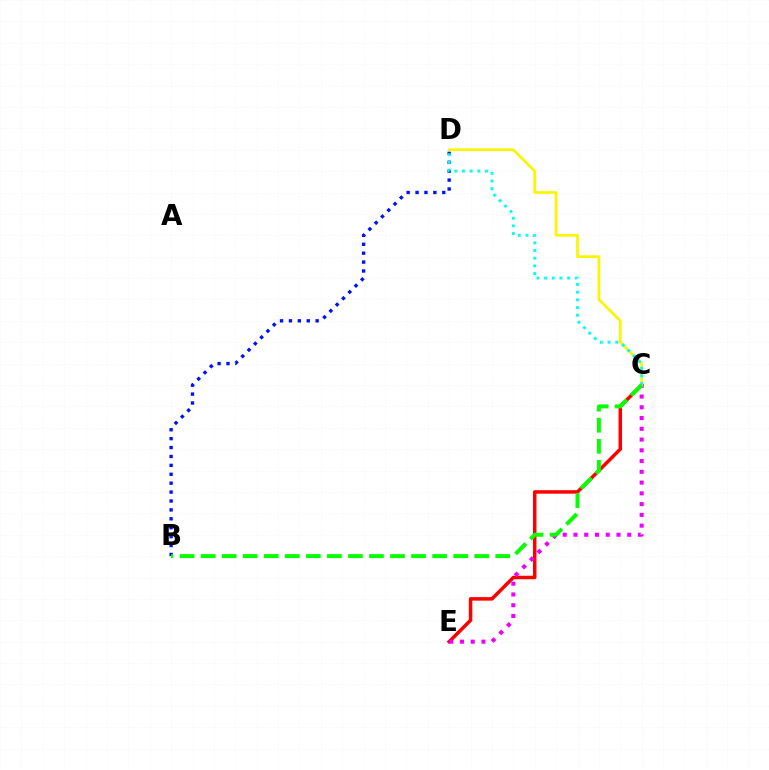{('B', 'D'): [{'color': '#0010ff', 'line_style': 'dotted', 'thickness': 2.42}], ('C', 'E'): [{'color': '#ff0000', 'line_style': 'solid', 'thickness': 2.52}, {'color': '#ee00ff', 'line_style': 'dotted', 'thickness': 2.92}], ('C', 'D'): [{'color': '#fcf500', 'line_style': 'solid', 'thickness': 1.94}, {'color': '#00fff6', 'line_style': 'dotted', 'thickness': 2.09}], ('B', 'C'): [{'color': '#08ff00', 'line_style': 'dashed', 'thickness': 2.86}]}